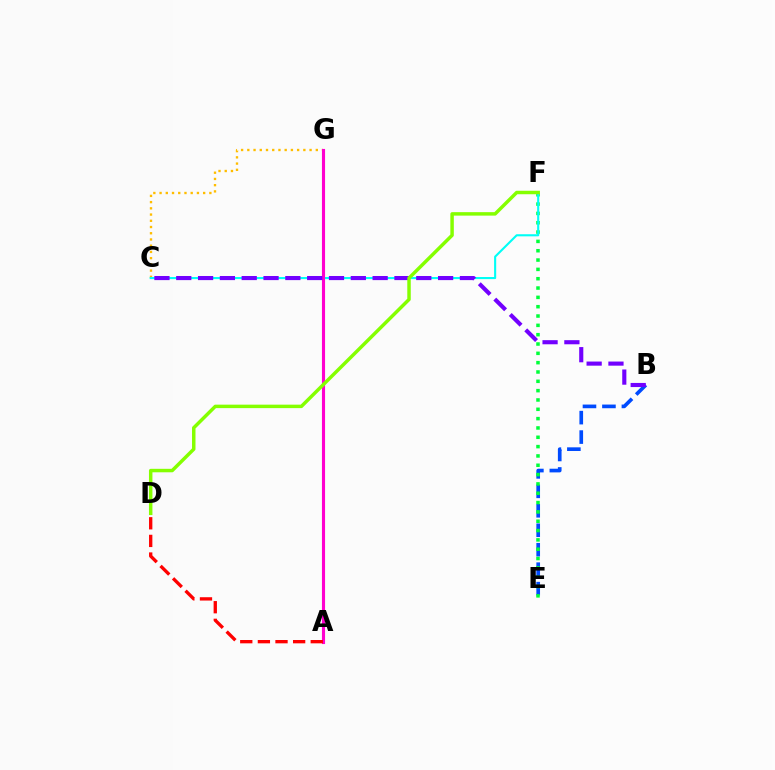{('C', 'G'): [{'color': '#ffbd00', 'line_style': 'dotted', 'thickness': 1.69}], ('B', 'E'): [{'color': '#004bff', 'line_style': 'dashed', 'thickness': 2.64}], ('E', 'F'): [{'color': '#00ff39', 'line_style': 'dotted', 'thickness': 2.53}], ('C', 'F'): [{'color': '#00fff6', 'line_style': 'solid', 'thickness': 1.51}], ('A', 'G'): [{'color': '#ff00cf', 'line_style': 'solid', 'thickness': 2.25}], ('B', 'C'): [{'color': '#7200ff', 'line_style': 'dashed', 'thickness': 2.96}], ('D', 'F'): [{'color': '#84ff00', 'line_style': 'solid', 'thickness': 2.5}], ('A', 'D'): [{'color': '#ff0000', 'line_style': 'dashed', 'thickness': 2.39}]}